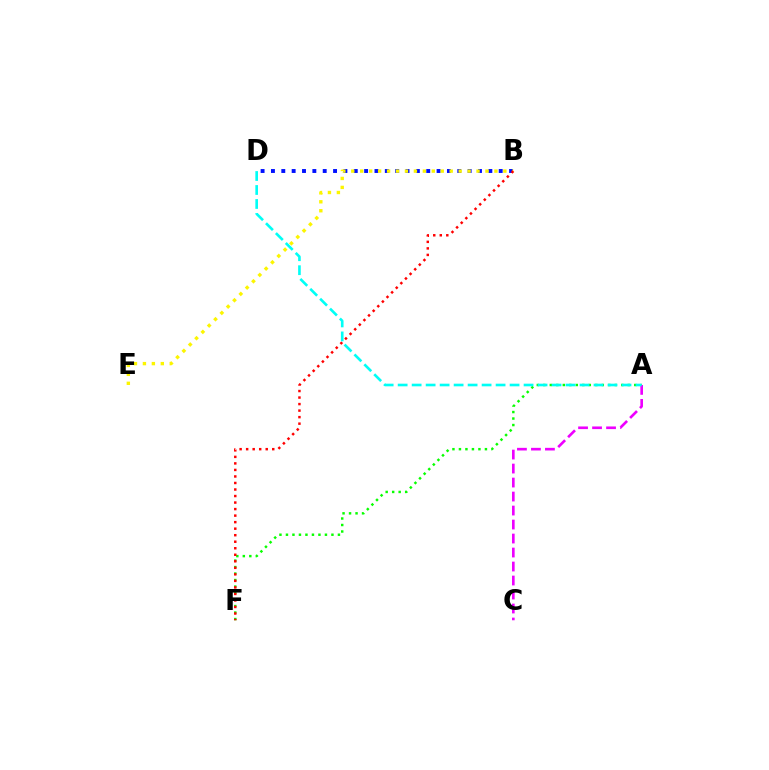{('B', 'D'): [{'color': '#0010ff', 'line_style': 'dotted', 'thickness': 2.81}], ('A', 'F'): [{'color': '#08ff00', 'line_style': 'dotted', 'thickness': 1.77}], ('A', 'C'): [{'color': '#ee00ff', 'line_style': 'dashed', 'thickness': 1.9}], ('B', 'E'): [{'color': '#fcf500', 'line_style': 'dotted', 'thickness': 2.43}], ('B', 'F'): [{'color': '#ff0000', 'line_style': 'dotted', 'thickness': 1.77}], ('A', 'D'): [{'color': '#00fff6', 'line_style': 'dashed', 'thickness': 1.9}]}